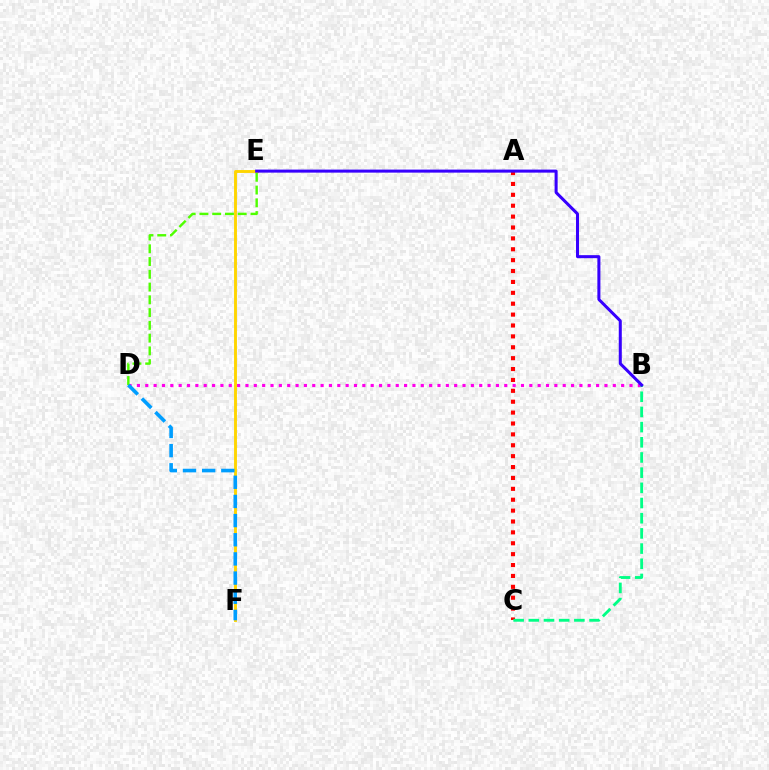{('A', 'C'): [{'color': '#ff0000', 'line_style': 'dotted', 'thickness': 2.96}], ('B', 'D'): [{'color': '#ff00ed', 'line_style': 'dotted', 'thickness': 2.27}], ('D', 'E'): [{'color': '#4fff00', 'line_style': 'dashed', 'thickness': 1.73}], ('E', 'F'): [{'color': '#ffd500', 'line_style': 'solid', 'thickness': 2.08}], ('B', 'C'): [{'color': '#00ff86', 'line_style': 'dashed', 'thickness': 2.06}], ('D', 'F'): [{'color': '#009eff', 'line_style': 'dashed', 'thickness': 2.6}], ('B', 'E'): [{'color': '#3700ff', 'line_style': 'solid', 'thickness': 2.18}]}